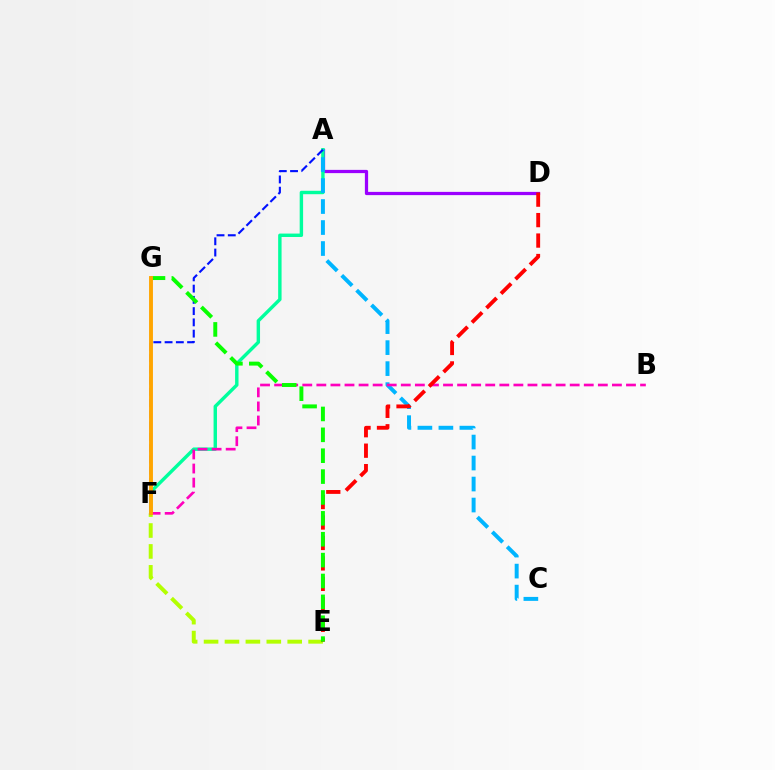{('A', 'D'): [{'color': '#9b00ff', 'line_style': 'solid', 'thickness': 2.34}], ('E', 'F'): [{'color': '#b3ff00', 'line_style': 'dashed', 'thickness': 2.84}], ('A', 'F'): [{'color': '#00ff9d', 'line_style': 'solid', 'thickness': 2.46}, {'color': '#0010ff', 'line_style': 'dashed', 'thickness': 1.53}], ('A', 'C'): [{'color': '#00b5ff', 'line_style': 'dashed', 'thickness': 2.85}], ('B', 'F'): [{'color': '#ff00bd', 'line_style': 'dashed', 'thickness': 1.91}], ('D', 'E'): [{'color': '#ff0000', 'line_style': 'dashed', 'thickness': 2.78}], ('E', 'G'): [{'color': '#08ff00', 'line_style': 'dashed', 'thickness': 2.84}], ('F', 'G'): [{'color': '#ffa500', 'line_style': 'solid', 'thickness': 2.8}]}